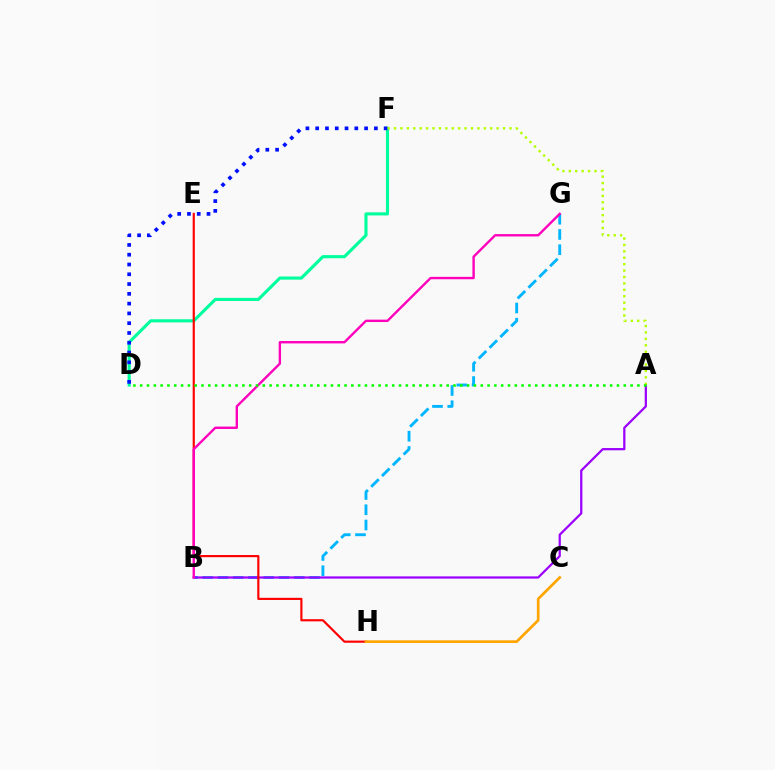{('D', 'F'): [{'color': '#00ff9d', 'line_style': 'solid', 'thickness': 2.25}, {'color': '#0010ff', 'line_style': 'dotted', 'thickness': 2.66}], ('B', 'G'): [{'color': '#00b5ff', 'line_style': 'dashed', 'thickness': 2.07}, {'color': '#ff00bd', 'line_style': 'solid', 'thickness': 1.71}], ('A', 'B'): [{'color': '#9b00ff', 'line_style': 'solid', 'thickness': 1.62}], ('E', 'H'): [{'color': '#ff0000', 'line_style': 'solid', 'thickness': 1.56}], ('C', 'H'): [{'color': '#ffa500', 'line_style': 'solid', 'thickness': 1.95}], ('A', 'F'): [{'color': '#b3ff00', 'line_style': 'dotted', 'thickness': 1.74}], ('A', 'D'): [{'color': '#08ff00', 'line_style': 'dotted', 'thickness': 1.85}]}